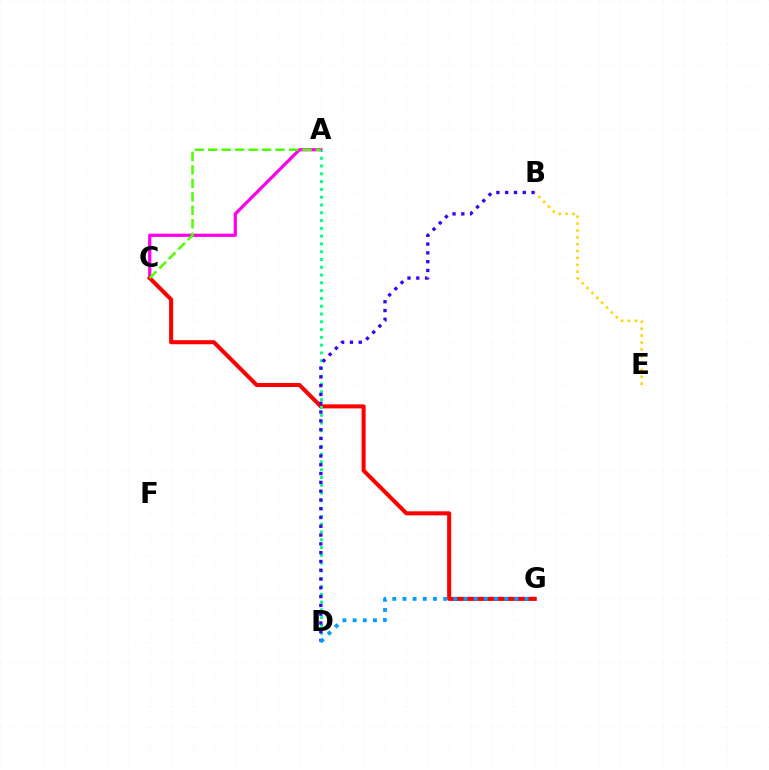{('A', 'C'): [{'color': '#ff00ed', 'line_style': 'solid', 'thickness': 2.32}, {'color': '#4fff00', 'line_style': 'dashed', 'thickness': 1.83}], ('C', 'G'): [{'color': '#ff0000', 'line_style': 'solid', 'thickness': 2.92}], ('A', 'D'): [{'color': '#00ff86', 'line_style': 'dotted', 'thickness': 2.12}], ('B', 'E'): [{'color': '#ffd500', 'line_style': 'dotted', 'thickness': 1.87}], ('B', 'D'): [{'color': '#3700ff', 'line_style': 'dotted', 'thickness': 2.39}], ('D', 'G'): [{'color': '#009eff', 'line_style': 'dotted', 'thickness': 2.76}]}